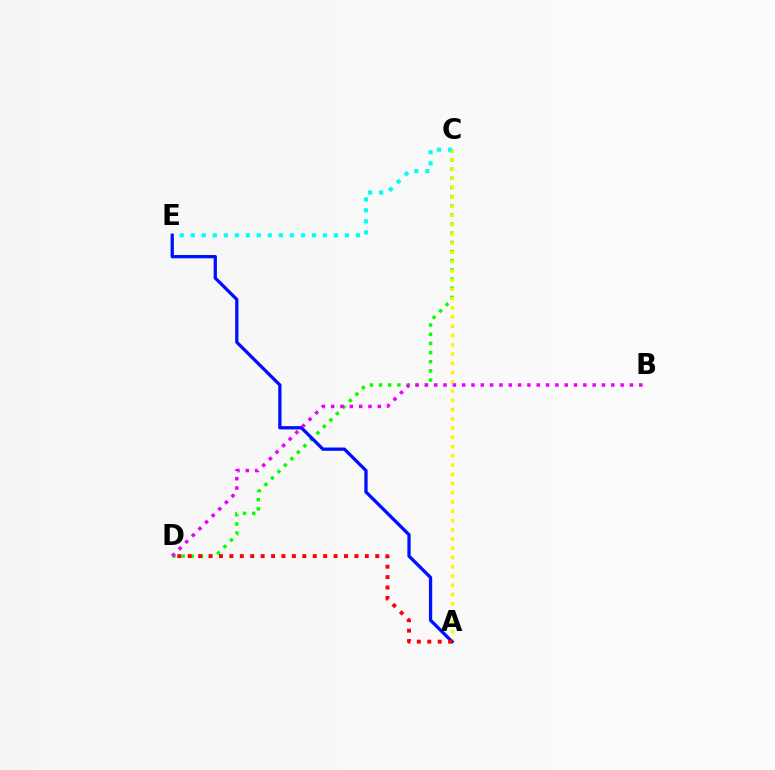{('C', 'D'): [{'color': '#08ff00', 'line_style': 'dotted', 'thickness': 2.49}], ('C', 'E'): [{'color': '#00fff6', 'line_style': 'dotted', 'thickness': 2.99}], ('A', 'C'): [{'color': '#fcf500', 'line_style': 'dotted', 'thickness': 2.51}], ('A', 'E'): [{'color': '#0010ff', 'line_style': 'solid', 'thickness': 2.36}], ('B', 'D'): [{'color': '#ee00ff', 'line_style': 'dotted', 'thickness': 2.53}], ('A', 'D'): [{'color': '#ff0000', 'line_style': 'dotted', 'thickness': 2.83}]}